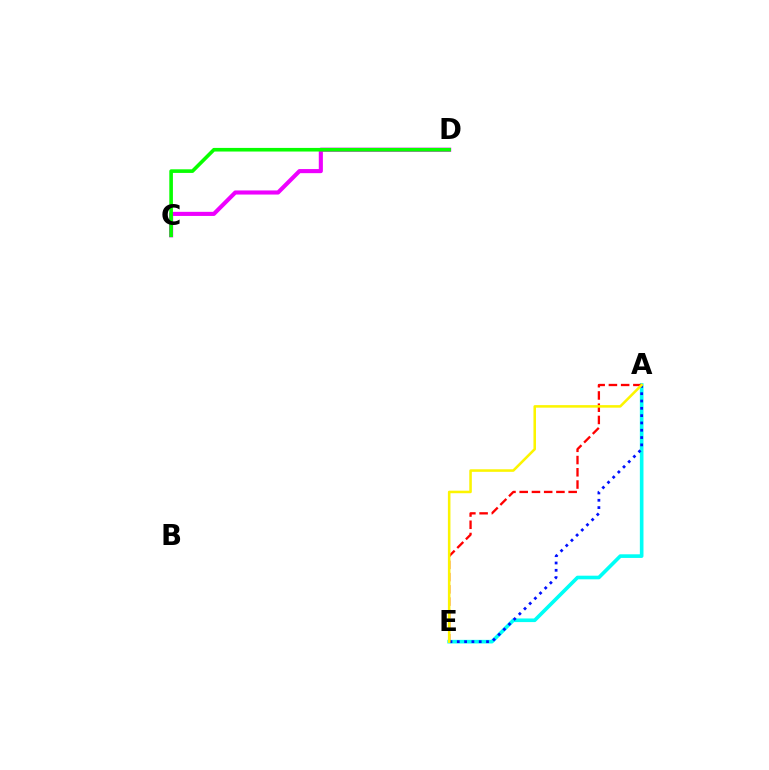{('A', 'E'): [{'color': '#00fff6', 'line_style': 'solid', 'thickness': 2.61}, {'color': '#0010ff', 'line_style': 'dotted', 'thickness': 1.99}, {'color': '#ff0000', 'line_style': 'dashed', 'thickness': 1.66}, {'color': '#fcf500', 'line_style': 'solid', 'thickness': 1.83}], ('C', 'D'): [{'color': '#ee00ff', 'line_style': 'solid', 'thickness': 2.95}, {'color': '#08ff00', 'line_style': 'solid', 'thickness': 2.6}]}